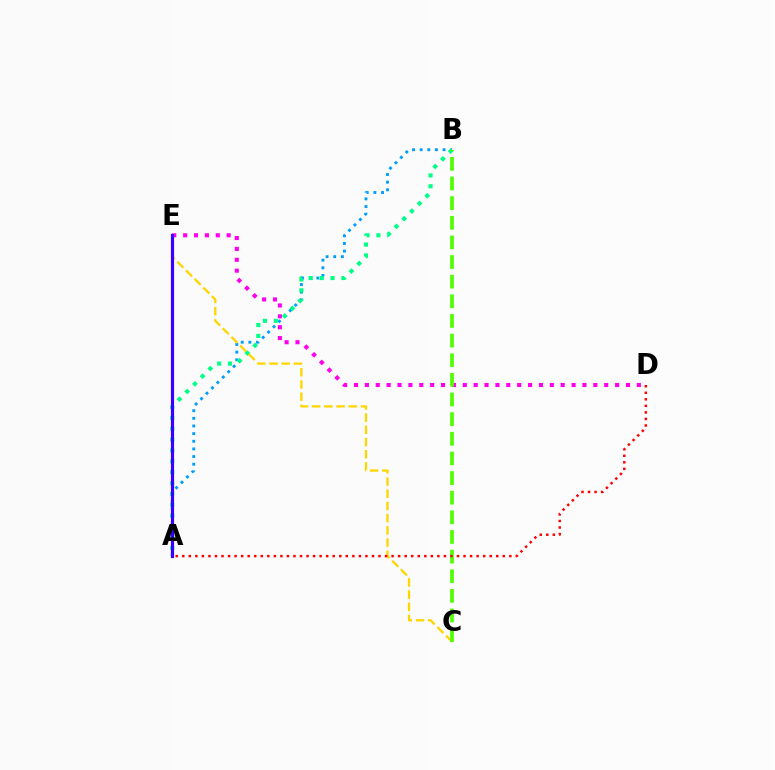{('A', 'B'): [{'color': '#009eff', 'line_style': 'dotted', 'thickness': 2.08}, {'color': '#00ff86', 'line_style': 'dotted', 'thickness': 2.95}], ('C', 'E'): [{'color': '#ffd500', 'line_style': 'dashed', 'thickness': 1.66}], ('D', 'E'): [{'color': '#ff00ed', 'line_style': 'dotted', 'thickness': 2.96}], ('B', 'C'): [{'color': '#4fff00', 'line_style': 'dashed', 'thickness': 2.67}], ('A', 'D'): [{'color': '#ff0000', 'line_style': 'dotted', 'thickness': 1.78}], ('A', 'E'): [{'color': '#3700ff', 'line_style': 'solid', 'thickness': 2.27}]}